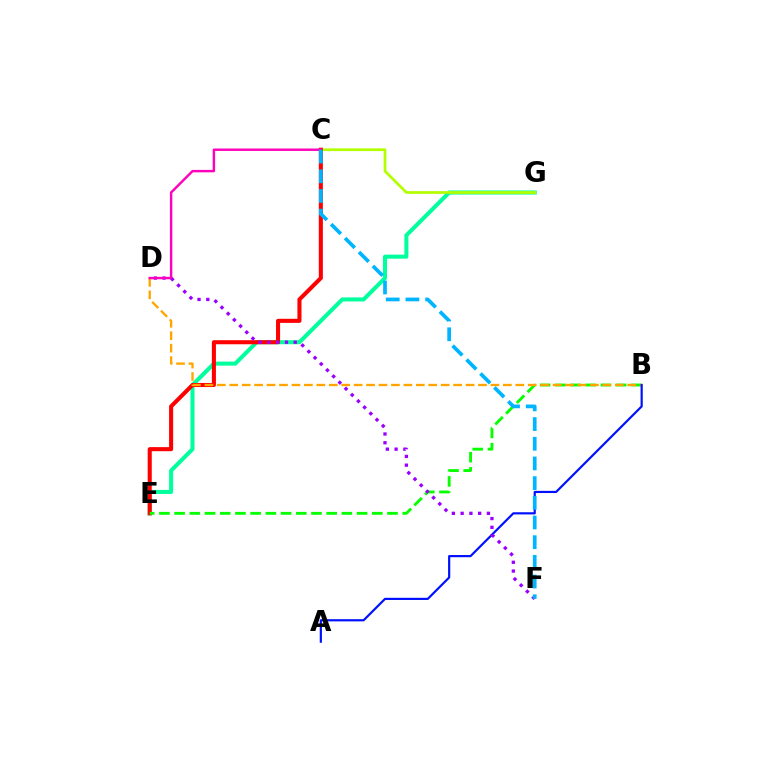{('E', 'G'): [{'color': '#00ff9d', 'line_style': 'solid', 'thickness': 2.91}], ('C', 'G'): [{'color': '#b3ff00', 'line_style': 'solid', 'thickness': 1.97}], ('C', 'E'): [{'color': '#ff0000', 'line_style': 'solid', 'thickness': 2.93}], ('B', 'E'): [{'color': '#08ff00', 'line_style': 'dashed', 'thickness': 2.07}], ('B', 'D'): [{'color': '#ffa500', 'line_style': 'dashed', 'thickness': 1.69}], ('A', 'B'): [{'color': '#0010ff', 'line_style': 'solid', 'thickness': 1.57}], ('D', 'F'): [{'color': '#9b00ff', 'line_style': 'dotted', 'thickness': 2.38}], ('C', 'D'): [{'color': '#ff00bd', 'line_style': 'solid', 'thickness': 1.74}], ('C', 'F'): [{'color': '#00b5ff', 'line_style': 'dashed', 'thickness': 2.67}]}